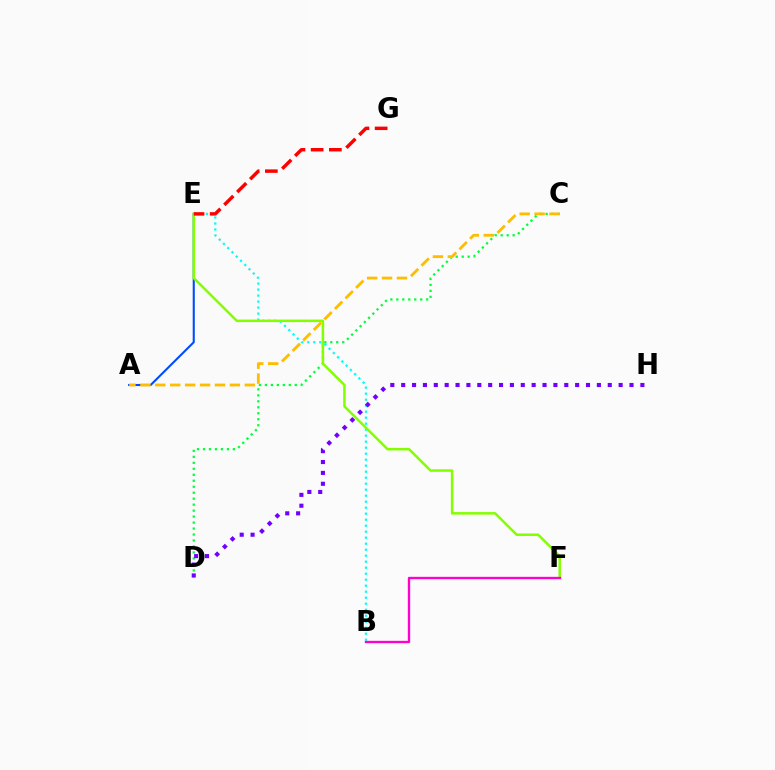{('B', 'E'): [{'color': '#00fff6', 'line_style': 'dotted', 'thickness': 1.63}], ('C', 'D'): [{'color': '#00ff39', 'line_style': 'dotted', 'thickness': 1.62}], ('A', 'E'): [{'color': '#004bff', 'line_style': 'solid', 'thickness': 1.5}], ('E', 'F'): [{'color': '#84ff00', 'line_style': 'solid', 'thickness': 1.81}], ('B', 'F'): [{'color': '#ff00cf', 'line_style': 'solid', 'thickness': 1.69}], ('E', 'G'): [{'color': '#ff0000', 'line_style': 'dashed', 'thickness': 2.47}], ('A', 'C'): [{'color': '#ffbd00', 'line_style': 'dashed', 'thickness': 2.03}], ('D', 'H'): [{'color': '#7200ff', 'line_style': 'dotted', 'thickness': 2.95}]}